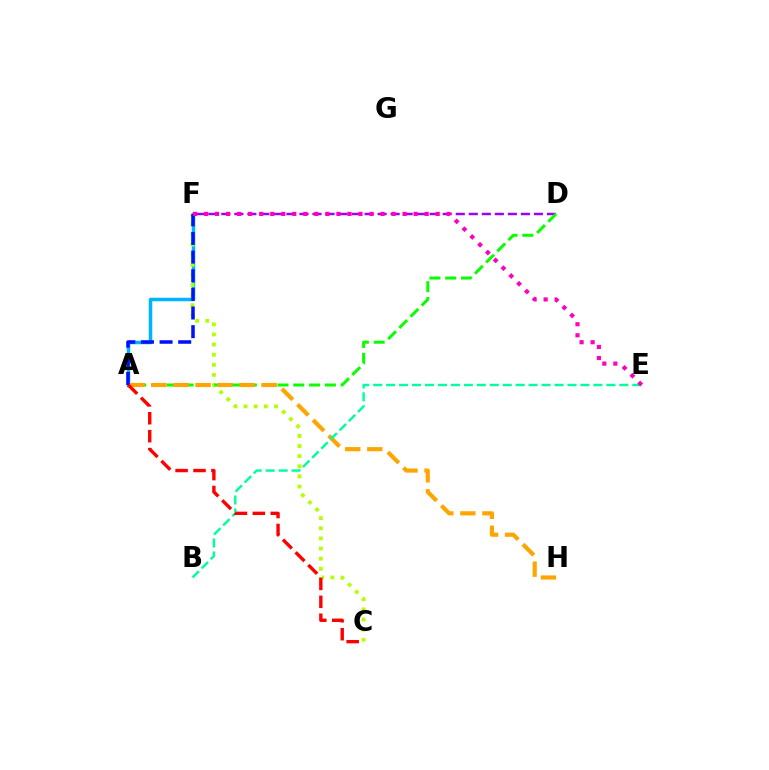{('A', 'F'): [{'color': '#00b5ff', 'line_style': 'solid', 'thickness': 2.51}, {'color': '#0010ff', 'line_style': 'dashed', 'thickness': 2.53}], ('D', 'F'): [{'color': '#9b00ff', 'line_style': 'dashed', 'thickness': 1.77}], ('C', 'F'): [{'color': '#b3ff00', 'line_style': 'dotted', 'thickness': 2.75}], ('A', 'D'): [{'color': '#08ff00', 'line_style': 'dashed', 'thickness': 2.15}], ('A', 'H'): [{'color': '#ffa500', 'line_style': 'dashed', 'thickness': 2.99}], ('B', 'E'): [{'color': '#00ff9d', 'line_style': 'dashed', 'thickness': 1.76}], ('A', 'C'): [{'color': '#ff0000', 'line_style': 'dashed', 'thickness': 2.43}], ('E', 'F'): [{'color': '#ff00bd', 'line_style': 'dotted', 'thickness': 3.0}]}